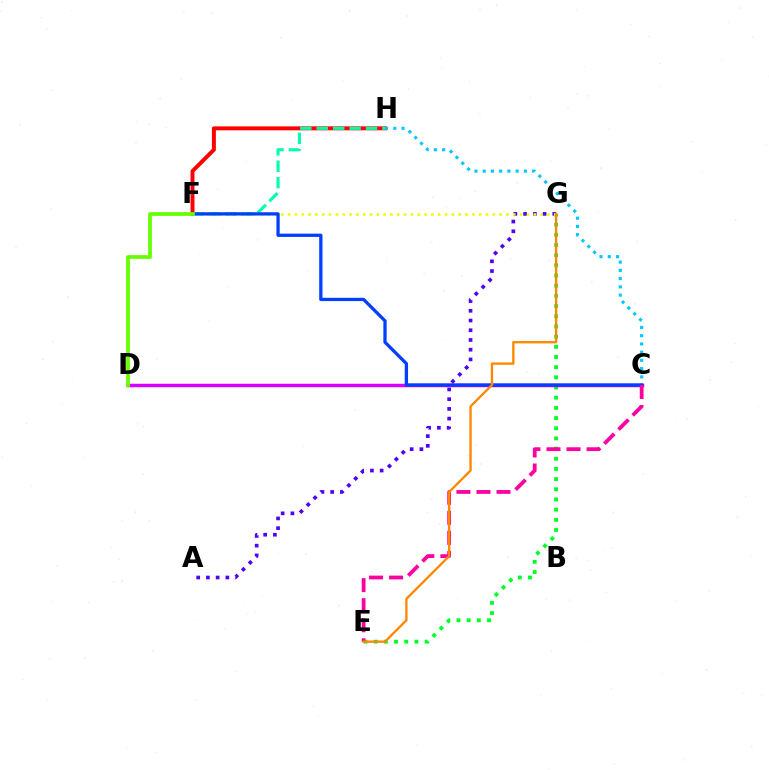{('A', 'G'): [{'color': '#4f00ff', 'line_style': 'dotted', 'thickness': 2.64}], ('E', 'G'): [{'color': '#00ff27', 'line_style': 'dotted', 'thickness': 2.77}, {'color': '#ff8800', 'line_style': 'solid', 'thickness': 1.69}], ('F', 'H'): [{'color': '#ff0000', 'line_style': 'solid', 'thickness': 2.84}, {'color': '#00ffaf', 'line_style': 'dashed', 'thickness': 2.23}], ('F', 'G'): [{'color': '#eeff00', 'line_style': 'dotted', 'thickness': 1.85}], ('C', 'D'): [{'color': '#d600ff', 'line_style': 'solid', 'thickness': 2.51}], ('C', 'H'): [{'color': '#00c7ff', 'line_style': 'dotted', 'thickness': 2.24}], ('C', 'F'): [{'color': '#003fff', 'line_style': 'solid', 'thickness': 2.36}], ('C', 'E'): [{'color': '#ff00a0', 'line_style': 'dashed', 'thickness': 2.72}], ('D', 'F'): [{'color': '#66ff00', 'line_style': 'solid', 'thickness': 2.69}]}